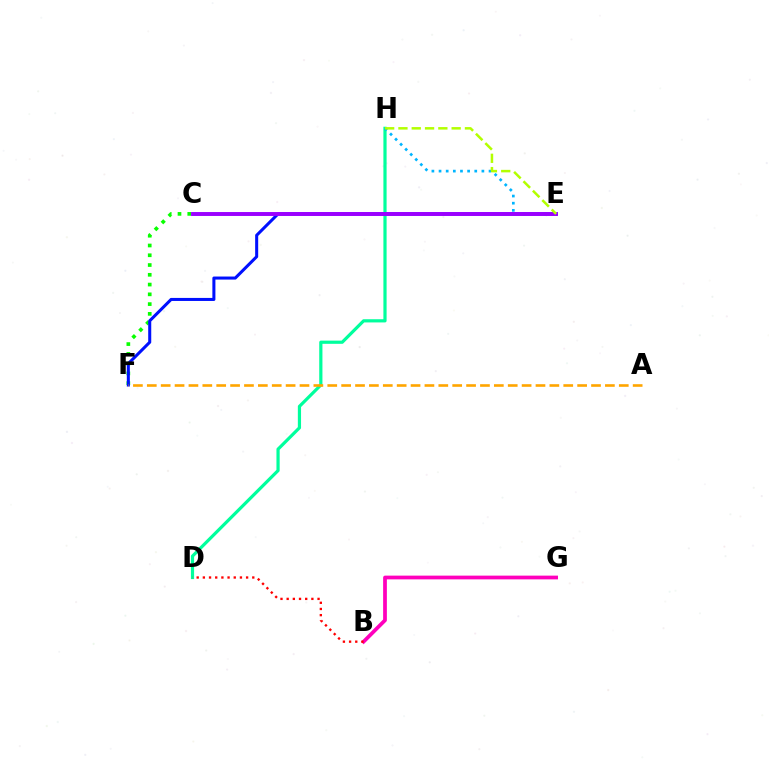{('C', 'F'): [{'color': '#08ff00', 'line_style': 'dotted', 'thickness': 2.65}], ('B', 'G'): [{'color': '#ff00bd', 'line_style': 'solid', 'thickness': 2.69}], ('D', 'H'): [{'color': '#00ff9d', 'line_style': 'solid', 'thickness': 2.31}], ('E', 'H'): [{'color': '#00b5ff', 'line_style': 'dotted', 'thickness': 1.94}, {'color': '#b3ff00', 'line_style': 'dashed', 'thickness': 1.81}], ('E', 'F'): [{'color': '#0010ff', 'line_style': 'solid', 'thickness': 2.19}], ('C', 'E'): [{'color': '#9b00ff', 'line_style': 'solid', 'thickness': 2.82}], ('A', 'F'): [{'color': '#ffa500', 'line_style': 'dashed', 'thickness': 1.89}], ('B', 'D'): [{'color': '#ff0000', 'line_style': 'dotted', 'thickness': 1.68}]}